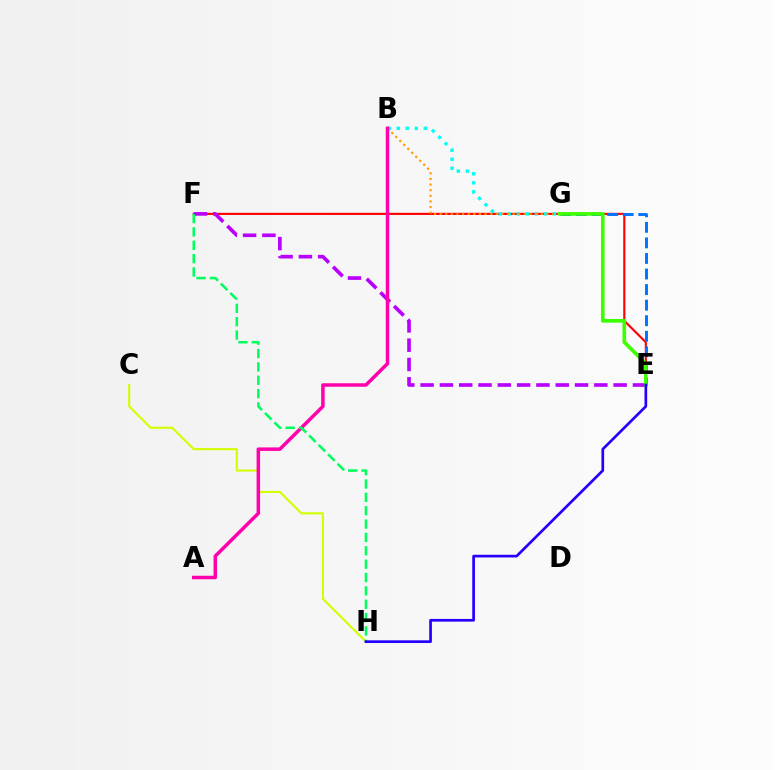{('E', 'F'): [{'color': '#ff0000', 'line_style': 'solid', 'thickness': 1.53}, {'color': '#b900ff', 'line_style': 'dashed', 'thickness': 2.62}], ('B', 'G'): [{'color': '#00fff6', 'line_style': 'dotted', 'thickness': 2.45}, {'color': '#ff9400', 'line_style': 'dotted', 'thickness': 1.53}], ('C', 'H'): [{'color': '#d1ff00', 'line_style': 'solid', 'thickness': 1.52}], ('E', 'G'): [{'color': '#0074ff', 'line_style': 'dashed', 'thickness': 2.11}, {'color': '#3dff00', 'line_style': 'solid', 'thickness': 2.63}], ('A', 'B'): [{'color': '#ff00ac', 'line_style': 'solid', 'thickness': 2.51}], ('F', 'H'): [{'color': '#00ff5c', 'line_style': 'dashed', 'thickness': 1.81}], ('E', 'H'): [{'color': '#2500ff', 'line_style': 'solid', 'thickness': 1.94}]}